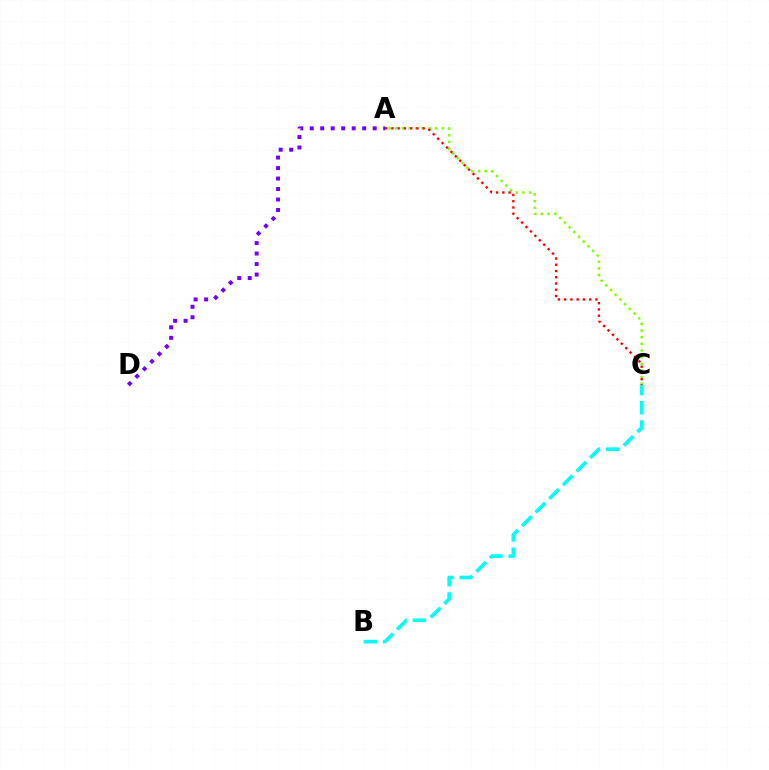{('A', 'C'): [{'color': '#84ff00', 'line_style': 'dotted', 'thickness': 1.81}, {'color': '#ff0000', 'line_style': 'dotted', 'thickness': 1.7}], ('A', 'D'): [{'color': '#7200ff', 'line_style': 'dotted', 'thickness': 2.85}], ('B', 'C'): [{'color': '#00fff6', 'line_style': 'dashed', 'thickness': 2.62}]}